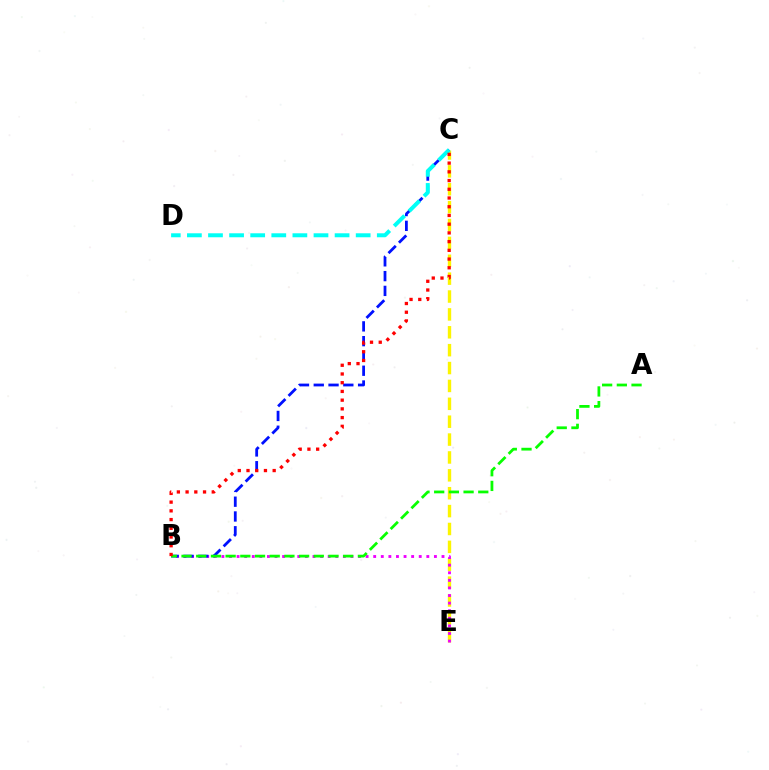{('C', 'E'): [{'color': '#fcf500', 'line_style': 'dashed', 'thickness': 2.43}], ('B', 'E'): [{'color': '#ee00ff', 'line_style': 'dotted', 'thickness': 2.06}], ('B', 'C'): [{'color': '#0010ff', 'line_style': 'dashed', 'thickness': 2.01}, {'color': '#ff0000', 'line_style': 'dotted', 'thickness': 2.37}], ('A', 'B'): [{'color': '#08ff00', 'line_style': 'dashed', 'thickness': 2.0}], ('C', 'D'): [{'color': '#00fff6', 'line_style': 'dashed', 'thickness': 2.87}]}